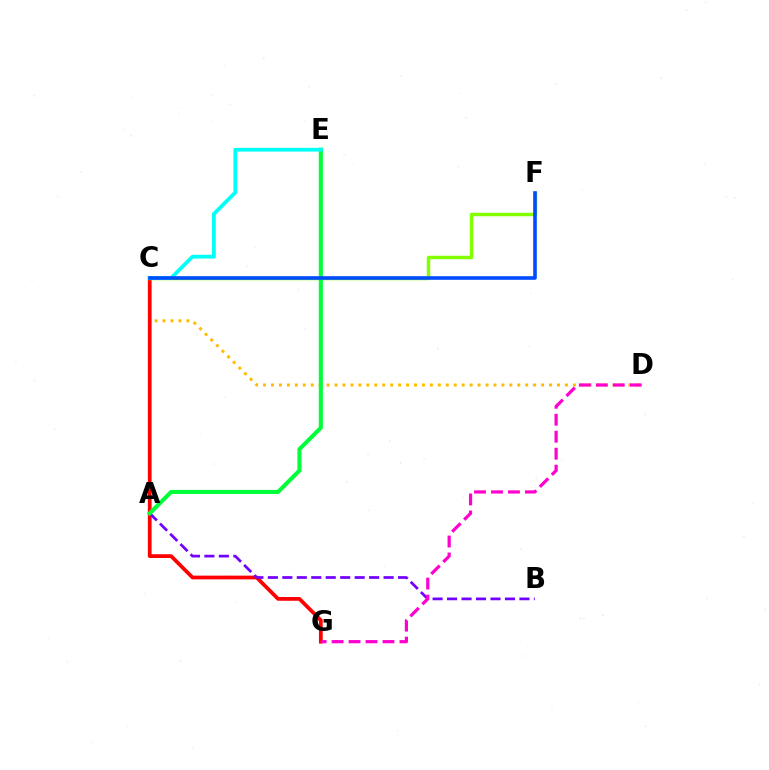{('C', 'D'): [{'color': '#ffbd00', 'line_style': 'dotted', 'thickness': 2.16}], ('C', 'G'): [{'color': '#ff0000', 'line_style': 'solid', 'thickness': 2.7}], ('C', 'F'): [{'color': '#84ff00', 'line_style': 'solid', 'thickness': 2.5}, {'color': '#004bff', 'line_style': 'solid', 'thickness': 2.59}], ('A', 'B'): [{'color': '#7200ff', 'line_style': 'dashed', 'thickness': 1.97}], ('A', 'E'): [{'color': '#00ff39', 'line_style': 'solid', 'thickness': 2.93}], ('C', 'E'): [{'color': '#00fff6', 'line_style': 'solid', 'thickness': 2.71}], ('D', 'G'): [{'color': '#ff00cf', 'line_style': 'dashed', 'thickness': 2.31}]}